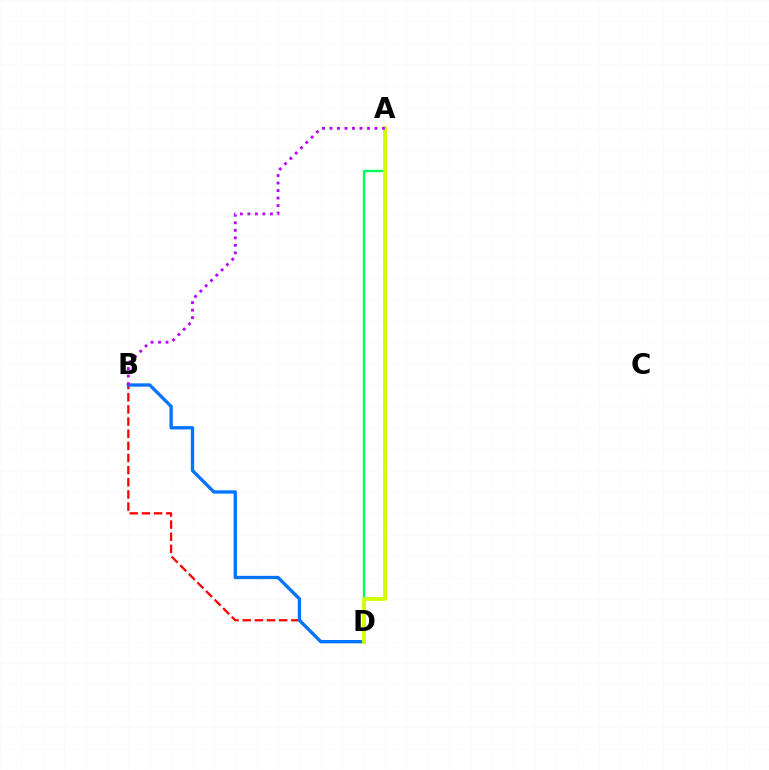{('A', 'D'): [{'color': '#00ff5c', 'line_style': 'solid', 'thickness': 1.67}, {'color': '#d1ff00', 'line_style': 'solid', 'thickness': 2.77}], ('B', 'D'): [{'color': '#ff0000', 'line_style': 'dashed', 'thickness': 1.65}, {'color': '#0074ff', 'line_style': 'solid', 'thickness': 2.39}], ('A', 'B'): [{'color': '#b900ff', 'line_style': 'dotted', 'thickness': 2.04}]}